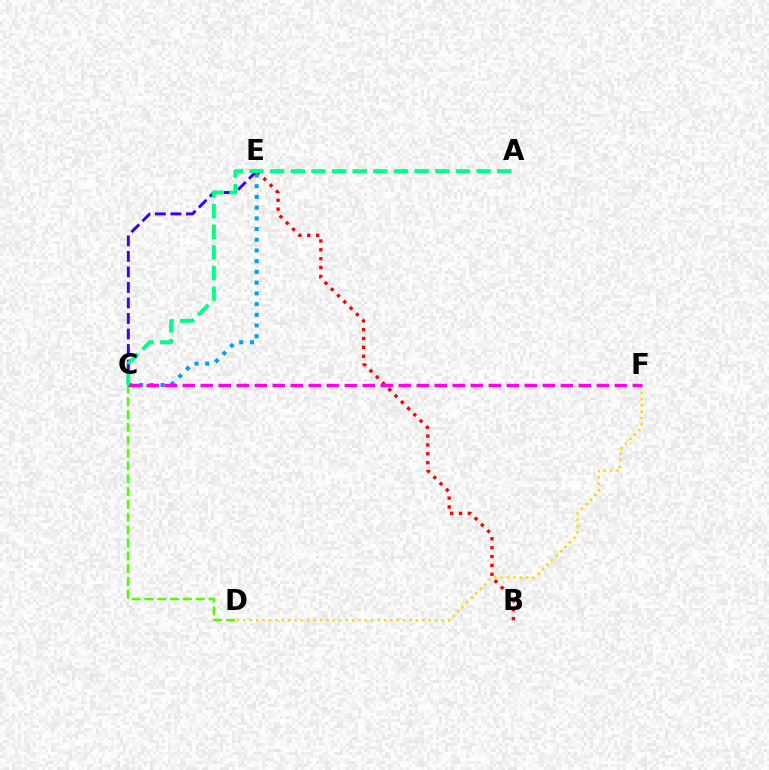{('C', 'E'): [{'color': '#009eff', 'line_style': 'dotted', 'thickness': 2.91}, {'color': '#3700ff', 'line_style': 'dashed', 'thickness': 2.11}], ('C', 'D'): [{'color': '#4fff00', 'line_style': 'dashed', 'thickness': 1.74}], ('B', 'E'): [{'color': '#ff0000', 'line_style': 'dotted', 'thickness': 2.41}], ('D', 'F'): [{'color': '#ffd500', 'line_style': 'dotted', 'thickness': 1.74}], ('C', 'F'): [{'color': '#ff00ed', 'line_style': 'dashed', 'thickness': 2.45}], ('A', 'C'): [{'color': '#00ff86', 'line_style': 'dashed', 'thickness': 2.81}]}